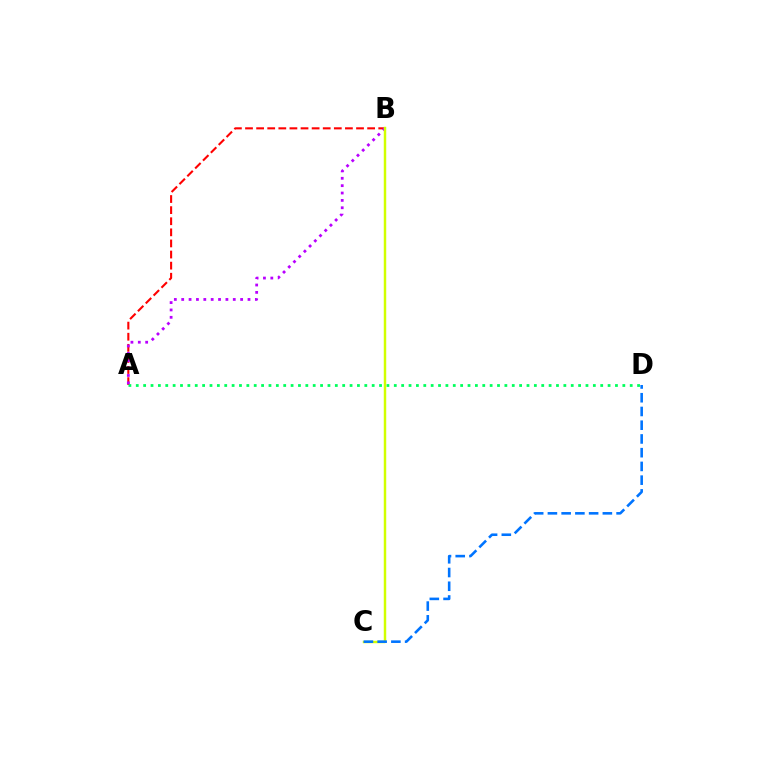{('A', 'B'): [{'color': '#ff0000', 'line_style': 'dashed', 'thickness': 1.51}, {'color': '#b900ff', 'line_style': 'dotted', 'thickness': 2.0}], ('A', 'D'): [{'color': '#00ff5c', 'line_style': 'dotted', 'thickness': 2.0}], ('B', 'C'): [{'color': '#d1ff00', 'line_style': 'solid', 'thickness': 1.77}], ('C', 'D'): [{'color': '#0074ff', 'line_style': 'dashed', 'thickness': 1.87}]}